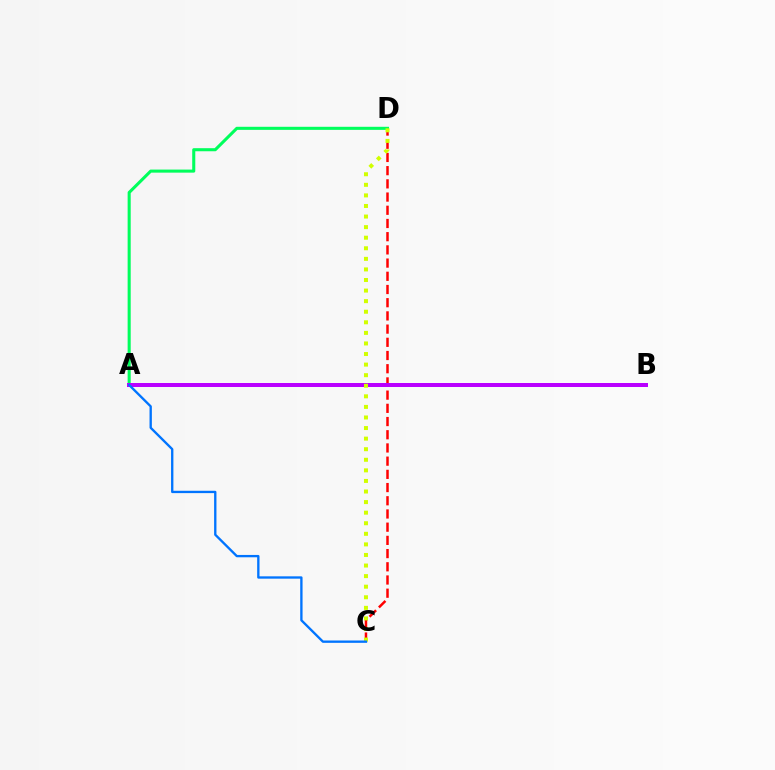{('C', 'D'): [{'color': '#ff0000', 'line_style': 'dashed', 'thickness': 1.79}, {'color': '#d1ff00', 'line_style': 'dotted', 'thickness': 2.87}], ('A', 'D'): [{'color': '#00ff5c', 'line_style': 'solid', 'thickness': 2.21}], ('A', 'B'): [{'color': '#b900ff', 'line_style': 'solid', 'thickness': 2.87}], ('A', 'C'): [{'color': '#0074ff', 'line_style': 'solid', 'thickness': 1.68}]}